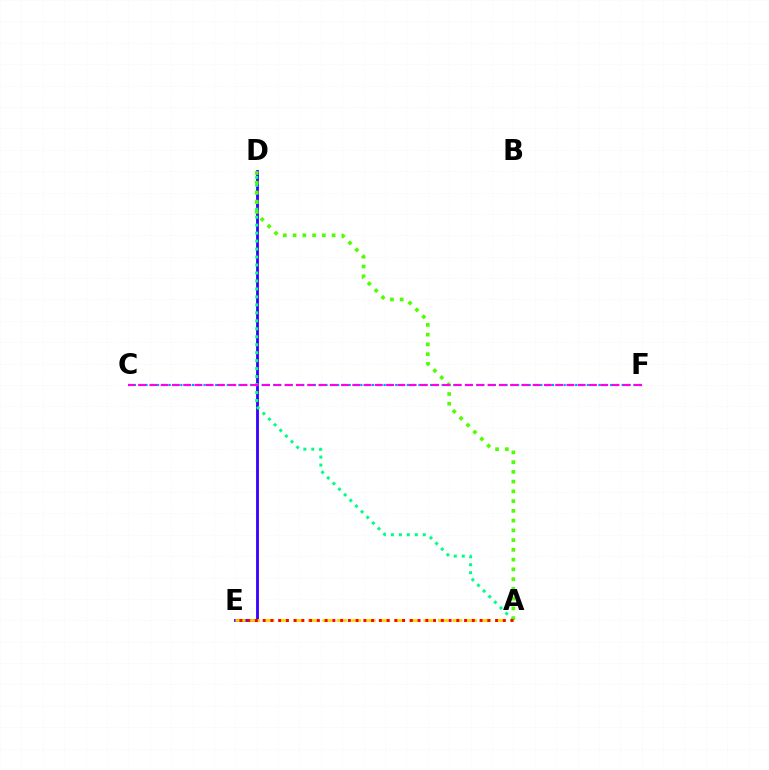{('D', 'E'): [{'color': '#3700ff', 'line_style': 'solid', 'thickness': 2.02}], ('C', 'F'): [{'color': '#009eff', 'line_style': 'dotted', 'thickness': 1.58}, {'color': '#ff00ed', 'line_style': 'dashed', 'thickness': 1.53}], ('A', 'D'): [{'color': '#00ff86', 'line_style': 'dotted', 'thickness': 2.17}, {'color': '#4fff00', 'line_style': 'dotted', 'thickness': 2.65}], ('A', 'E'): [{'color': '#ffd500', 'line_style': 'dashed', 'thickness': 1.96}, {'color': '#ff0000', 'line_style': 'dotted', 'thickness': 2.1}]}